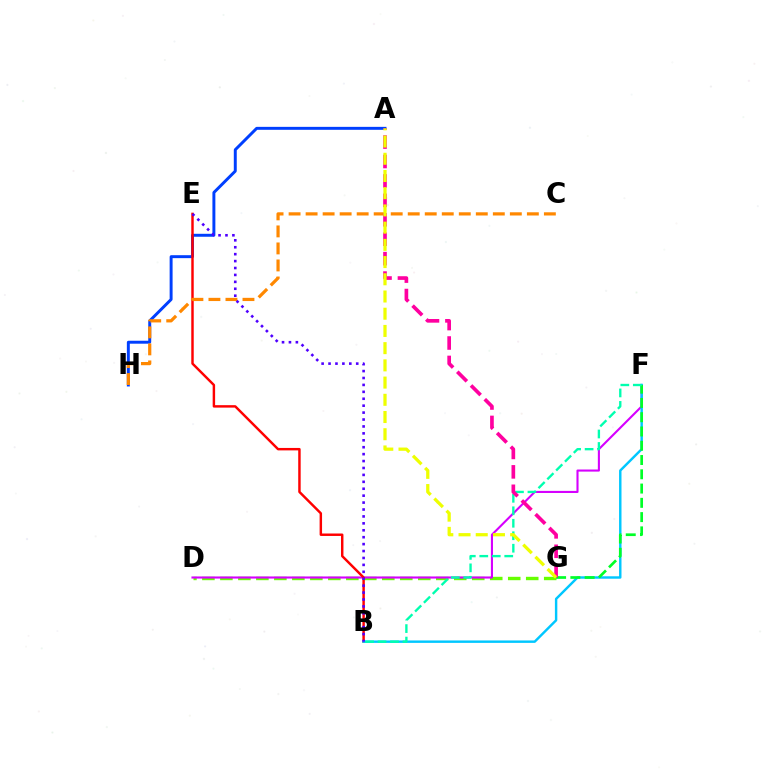{('D', 'G'): [{'color': '#66ff00', 'line_style': 'dashed', 'thickness': 2.44}], ('D', 'F'): [{'color': '#d600ff', 'line_style': 'solid', 'thickness': 1.51}], ('A', 'H'): [{'color': '#003fff', 'line_style': 'solid', 'thickness': 2.12}], ('B', 'E'): [{'color': '#ff0000', 'line_style': 'solid', 'thickness': 1.76}, {'color': '#4f00ff', 'line_style': 'dotted', 'thickness': 1.88}], ('B', 'F'): [{'color': '#00c7ff', 'line_style': 'solid', 'thickness': 1.75}, {'color': '#00ffaf', 'line_style': 'dashed', 'thickness': 1.7}], ('C', 'H'): [{'color': '#ff8800', 'line_style': 'dashed', 'thickness': 2.31}], ('F', 'G'): [{'color': '#00ff27', 'line_style': 'dashed', 'thickness': 1.94}], ('A', 'G'): [{'color': '#ff00a0', 'line_style': 'dashed', 'thickness': 2.64}, {'color': '#eeff00', 'line_style': 'dashed', 'thickness': 2.34}]}